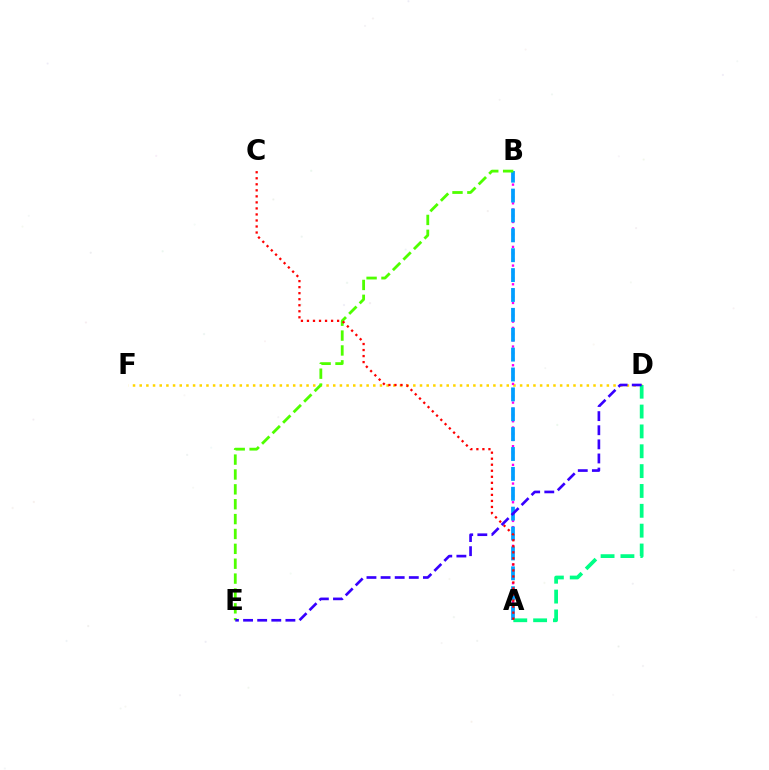{('D', 'F'): [{'color': '#ffd500', 'line_style': 'dotted', 'thickness': 1.81}], ('A', 'B'): [{'color': '#ff00ed', 'line_style': 'dotted', 'thickness': 1.69}, {'color': '#009eff', 'line_style': 'dashed', 'thickness': 2.7}], ('B', 'E'): [{'color': '#4fff00', 'line_style': 'dashed', 'thickness': 2.02}], ('A', 'D'): [{'color': '#00ff86', 'line_style': 'dashed', 'thickness': 2.7}], ('A', 'C'): [{'color': '#ff0000', 'line_style': 'dotted', 'thickness': 1.64}], ('D', 'E'): [{'color': '#3700ff', 'line_style': 'dashed', 'thickness': 1.92}]}